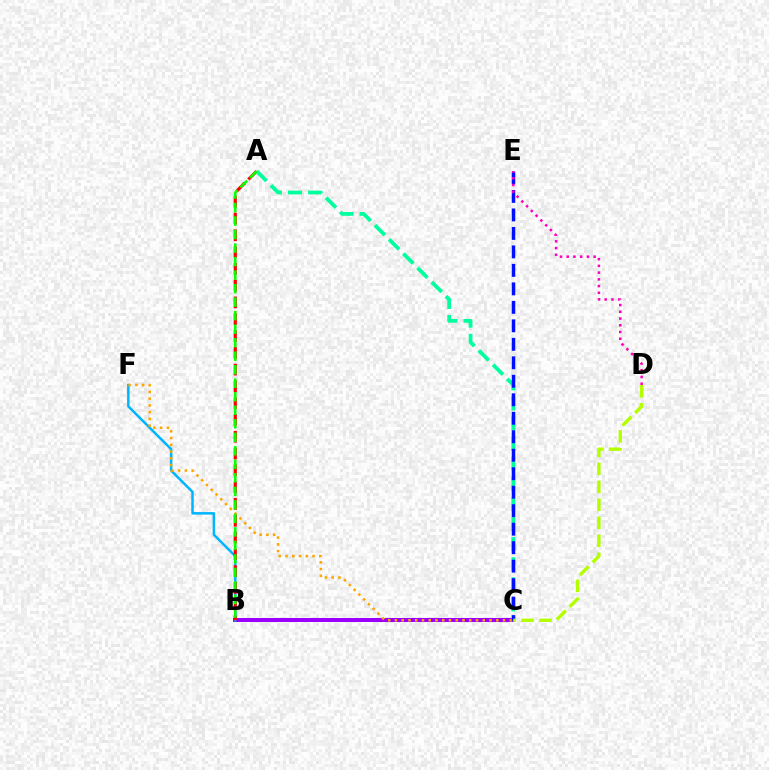{('B', 'C'): [{'color': '#9b00ff', 'line_style': 'solid', 'thickness': 2.89}], ('B', 'F'): [{'color': '#00b5ff', 'line_style': 'solid', 'thickness': 1.8}], ('C', 'F'): [{'color': '#ffa500', 'line_style': 'dotted', 'thickness': 1.84}], ('A', 'B'): [{'color': '#ff0000', 'line_style': 'dashed', 'thickness': 2.28}, {'color': '#08ff00', 'line_style': 'dashed', 'thickness': 1.84}], ('A', 'C'): [{'color': '#00ff9d', 'line_style': 'dashed', 'thickness': 2.73}], ('C', 'E'): [{'color': '#0010ff', 'line_style': 'dashed', 'thickness': 2.51}], ('C', 'D'): [{'color': '#b3ff00', 'line_style': 'dashed', 'thickness': 2.44}], ('D', 'E'): [{'color': '#ff00bd', 'line_style': 'dotted', 'thickness': 1.83}]}